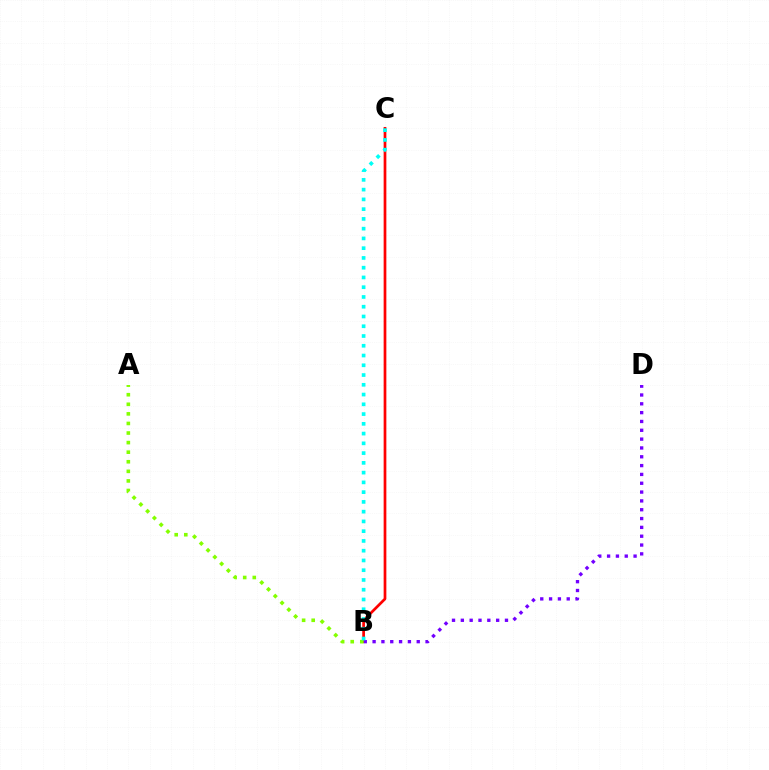{('B', 'C'): [{'color': '#ff0000', 'line_style': 'solid', 'thickness': 1.95}, {'color': '#00fff6', 'line_style': 'dotted', 'thickness': 2.65}], ('B', 'D'): [{'color': '#7200ff', 'line_style': 'dotted', 'thickness': 2.4}], ('A', 'B'): [{'color': '#84ff00', 'line_style': 'dotted', 'thickness': 2.6}]}